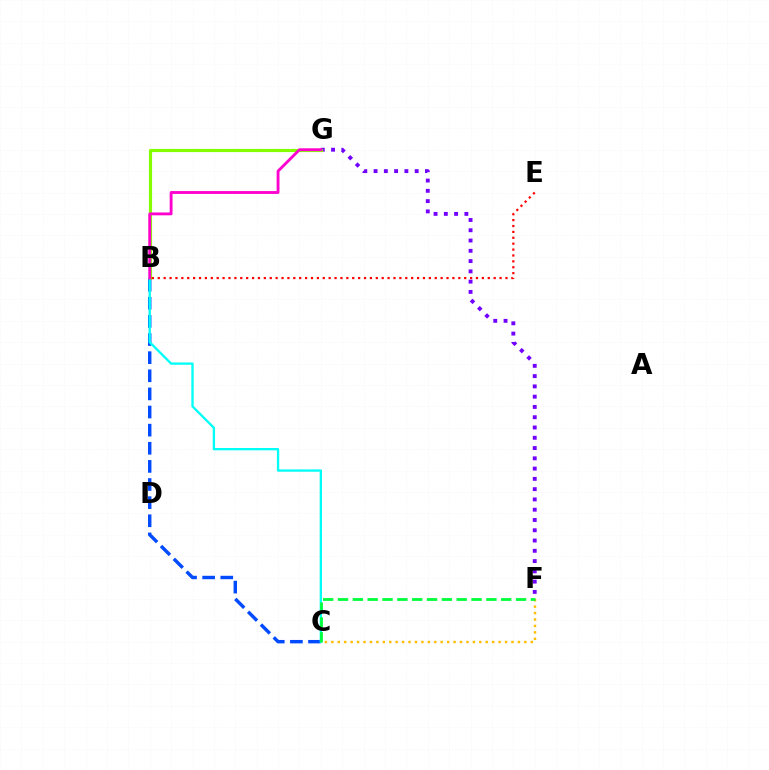{('B', 'C'): [{'color': '#004bff', 'line_style': 'dashed', 'thickness': 2.46}, {'color': '#00fff6', 'line_style': 'solid', 'thickness': 1.67}], ('F', 'G'): [{'color': '#7200ff', 'line_style': 'dotted', 'thickness': 2.79}], ('B', 'G'): [{'color': '#84ff00', 'line_style': 'solid', 'thickness': 2.29}, {'color': '#ff00cf', 'line_style': 'solid', 'thickness': 2.05}], ('C', 'F'): [{'color': '#ffbd00', 'line_style': 'dotted', 'thickness': 1.75}, {'color': '#00ff39', 'line_style': 'dashed', 'thickness': 2.02}], ('B', 'E'): [{'color': '#ff0000', 'line_style': 'dotted', 'thickness': 1.6}]}